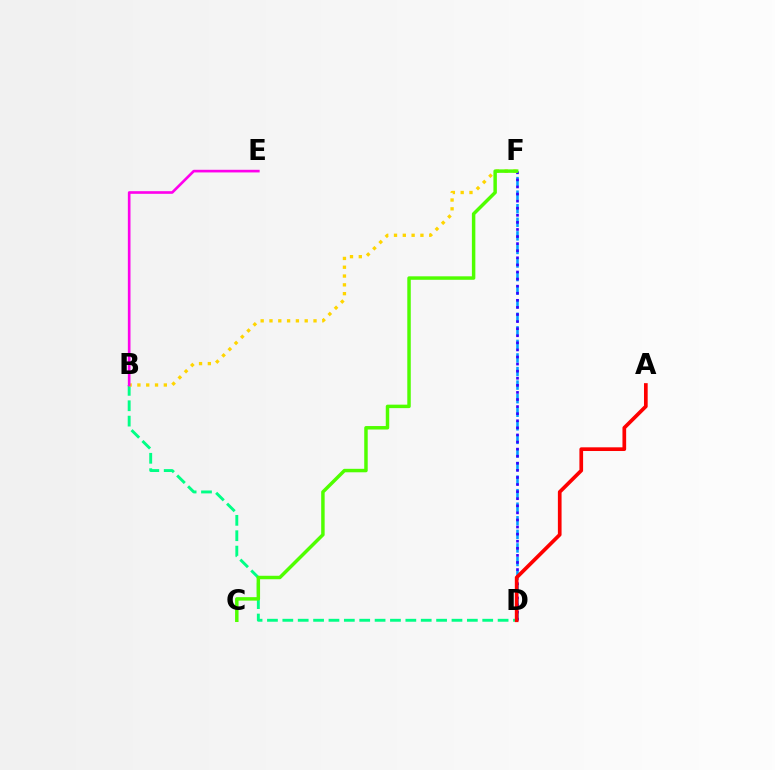{('D', 'F'): [{'color': '#009eff', 'line_style': 'dashed', 'thickness': 1.84}, {'color': '#3700ff', 'line_style': 'dotted', 'thickness': 1.93}], ('B', 'D'): [{'color': '#00ff86', 'line_style': 'dashed', 'thickness': 2.09}], ('A', 'D'): [{'color': '#ff0000', 'line_style': 'solid', 'thickness': 2.66}], ('B', 'F'): [{'color': '#ffd500', 'line_style': 'dotted', 'thickness': 2.39}], ('C', 'F'): [{'color': '#4fff00', 'line_style': 'solid', 'thickness': 2.5}], ('B', 'E'): [{'color': '#ff00ed', 'line_style': 'solid', 'thickness': 1.9}]}